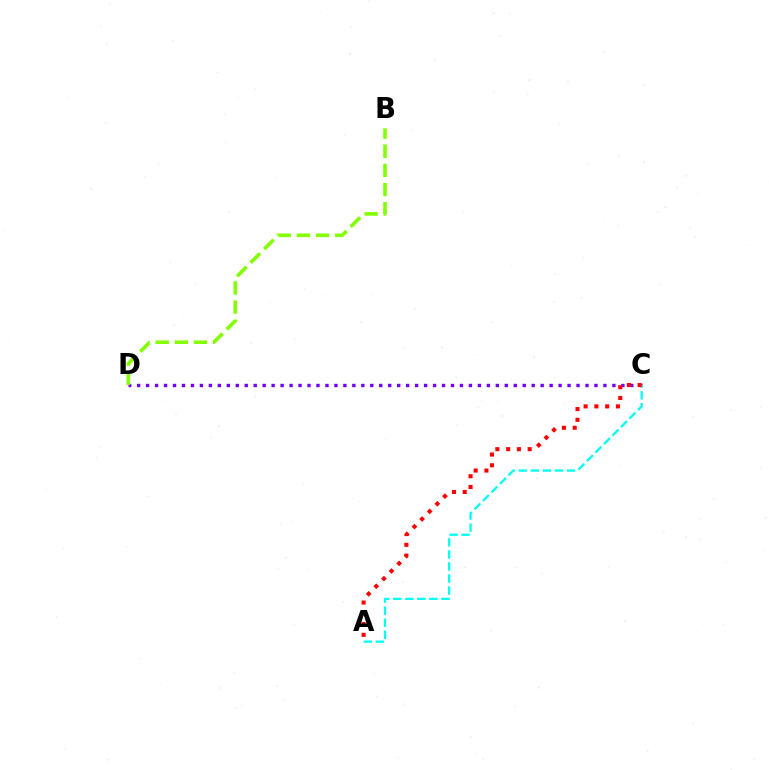{('C', 'D'): [{'color': '#7200ff', 'line_style': 'dotted', 'thickness': 2.44}], ('B', 'D'): [{'color': '#84ff00', 'line_style': 'dashed', 'thickness': 2.6}], ('A', 'C'): [{'color': '#00fff6', 'line_style': 'dashed', 'thickness': 1.64}, {'color': '#ff0000', 'line_style': 'dotted', 'thickness': 2.93}]}